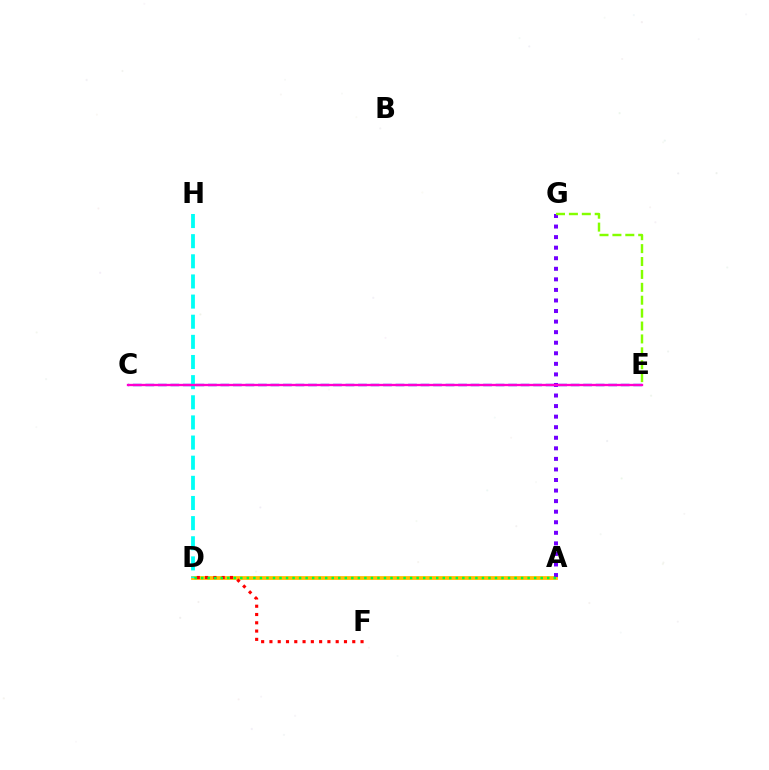{('C', 'E'): [{'color': '#004bff', 'line_style': 'dashed', 'thickness': 1.7}, {'color': '#ff00cf', 'line_style': 'solid', 'thickness': 1.67}], ('A', 'D'): [{'color': '#ffbd00', 'line_style': 'solid', 'thickness': 2.72}, {'color': '#00ff39', 'line_style': 'dotted', 'thickness': 1.77}], ('D', 'F'): [{'color': '#ff0000', 'line_style': 'dotted', 'thickness': 2.25}], ('D', 'H'): [{'color': '#00fff6', 'line_style': 'dashed', 'thickness': 2.74}], ('A', 'G'): [{'color': '#7200ff', 'line_style': 'dotted', 'thickness': 2.87}], ('E', 'G'): [{'color': '#84ff00', 'line_style': 'dashed', 'thickness': 1.75}]}